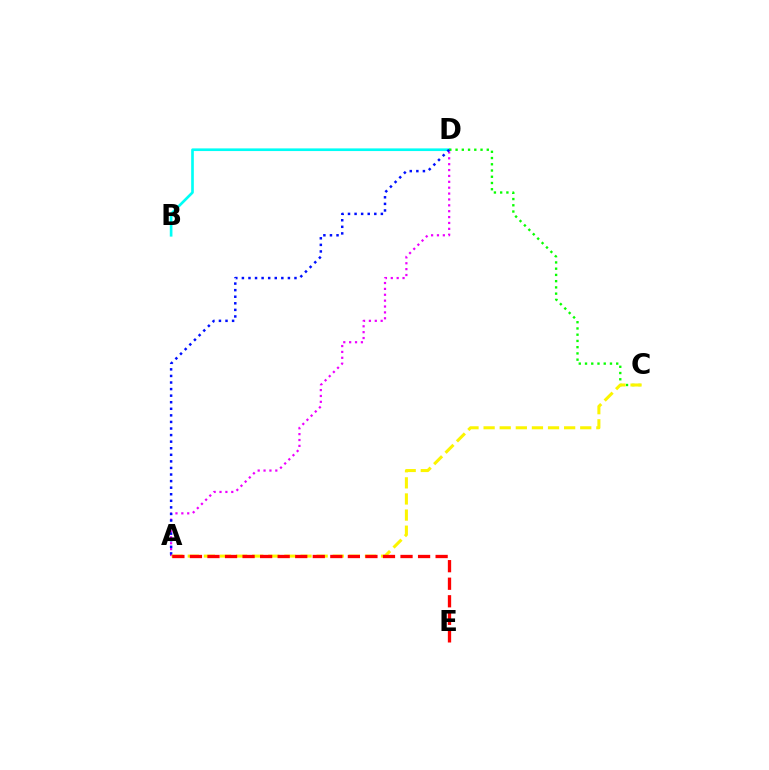{('B', 'D'): [{'color': '#00fff6', 'line_style': 'solid', 'thickness': 1.92}], ('A', 'D'): [{'color': '#ee00ff', 'line_style': 'dotted', 'thickness': 1.6}, {'color': '#0010ff', 'line_style': 'dotted', 'thickness': 1.79}], ('C', 'D'): [{'color': '#08ff00', 'line_style': 'dotted', 'thickness': 1.7}], ('A', 'C'): [{'color': '#fcf500', 'line_style': 'dashed', 'thickness': 2.19}], ('A', 'E'): [{'color': '#ff0000', 'line_style': 'dashed', 'thickness': 2.38}]}